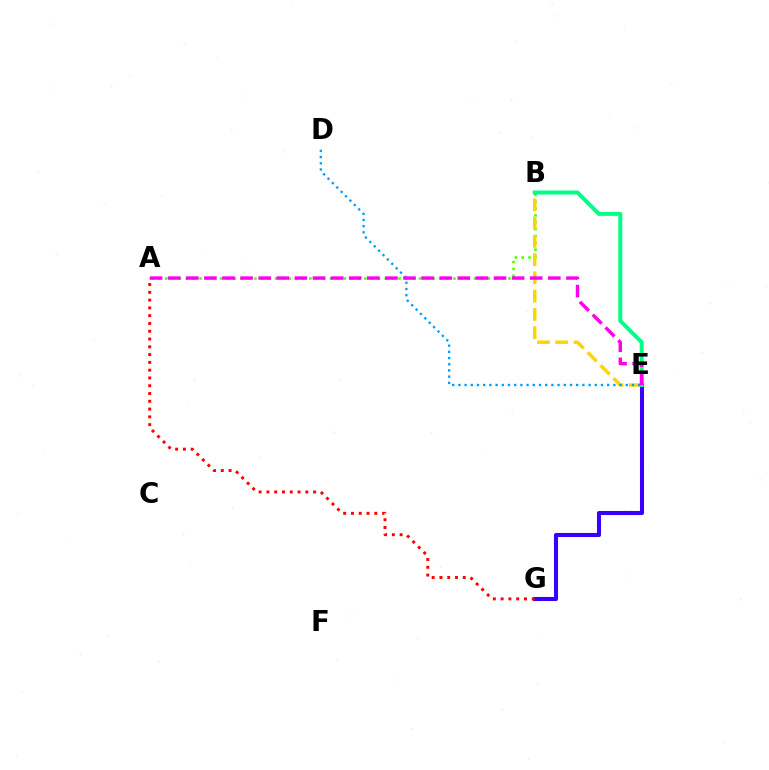{('A', 'B'): [{'color': '#4fff00', 'line_style': 'dotted', 'thickness': 1.86}], ('E', 'G'): [{'color': '#3700ff', 'line_style': 'solid', 'thickness': 2.92}], ('B', 'E'): [{'color': '#ffd500', 'line_style': 'dashed', 'thickness': 2.48}, {'color': '#00ff86', 'line_style': 'solid', 'thickness': 2.87}], ('D', 'E'): [{'color': '#009eff', 'line_style': 'dotted', 'thickness': 1.68}], ('A', 'E'): [{'color': '#ff00ed', 'line_style': 'dashed', 'thickness': 2.46}], ('A', 'G'): [{'color': '#ff0000', 'line_style': 'dotted', 'thickness': 2.11}]}